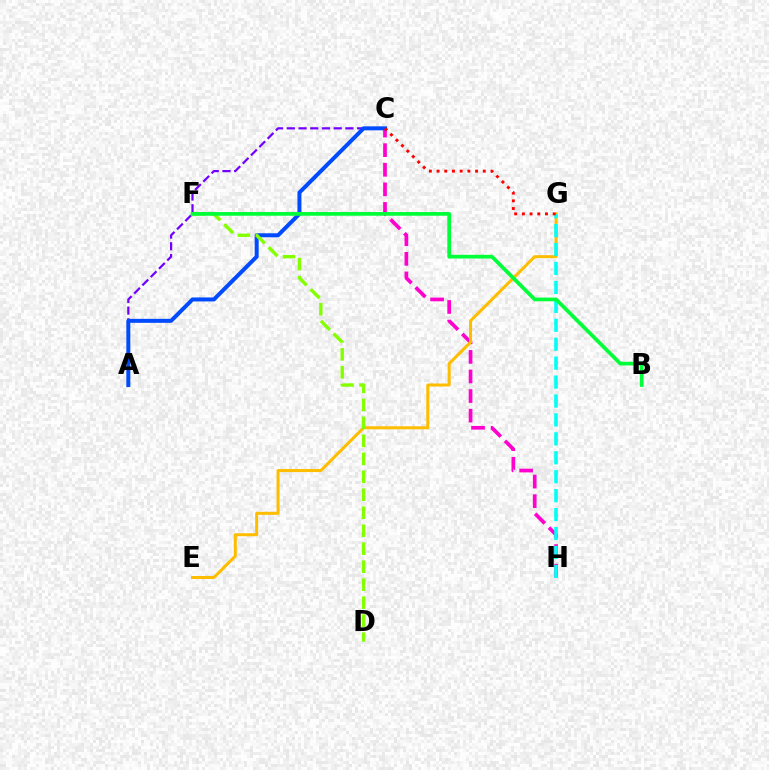{('C', 'H'): [{'color': '#ff00cf', 'line_style': 'dashed', 'thickness': 2.66}], ('A', 'C'): [{'color': '#7200ff', 'line_style': 'dashed', 'thickness': 1.59}, {'color': '#004bff', 'line_style': 'solid', 'thickness': 2.87}], ('E', 'G'): [{'color': '#ffbd00', 'line_style': 'solid', 'thickness': 2.17}], ('G', 'H'): [{'color': '#00fff6', 'line_style': 'dashed', 'thickness': 2.57}], ('D', 'F'): [{'color': '#84ff00', 'line_style': 'dashed', 'thickness': 2.44}], ('B', 'F'): [{'color': '#00ff39', 'line_style': 'solid', 'thickness': 2.68}], ('C', 'G'): [{'color': '#ff0000', 'line_style': 'dotted', 'thickness': 2.09}]}